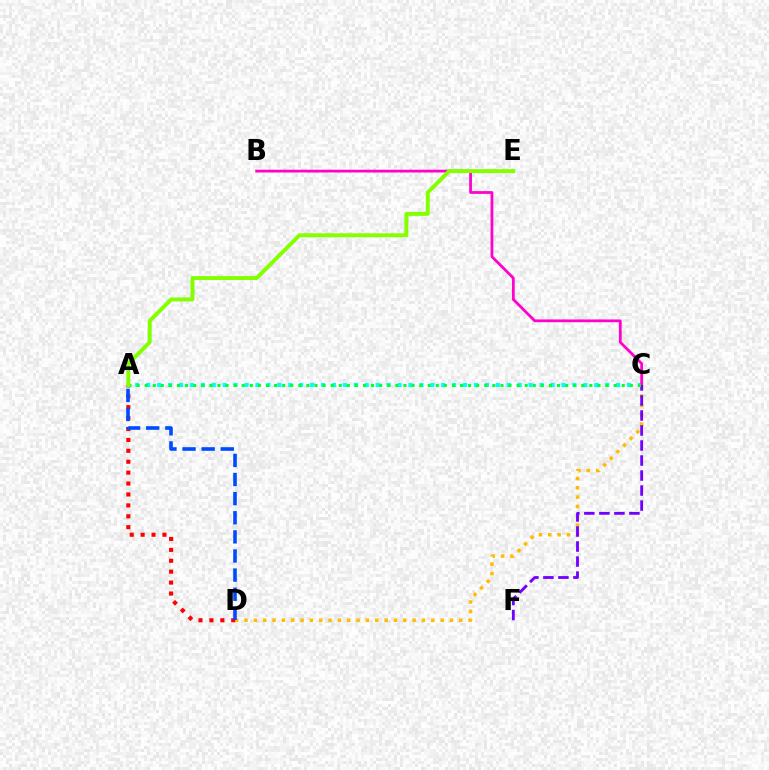{('A', 'C'): [{'color': '#00fff6', 'line_style': 'dotted', 'thickness': 2.97}, {'color': '#00ff39', 'line_style': 'dotted', 'thickness': 2.2}], ('B', 'C'): [{'color': '#ff00cf', 'line_style': 'solid', 'thickness': 2.0}], ('C', 'D'): [{'color': '#ffbd00', 'line_style': 'dotted', 'thickness': 2.54}], ('C', 'F'): [{'color': '#7200ff', 'line_style': 'dashed', 'thickness': 2.04}], ('A', 'D'): [{'color': '#ff0000', 'line_style': 'dotted', 'thickness': 2.96}, {'color': '#004bff', 'line_style': 'dashed', 'thickness': 2.6}], ('A', 'E'): [{'color': '#84ff00', 'line_style': 'solid', 'thickness': 2.83}]}